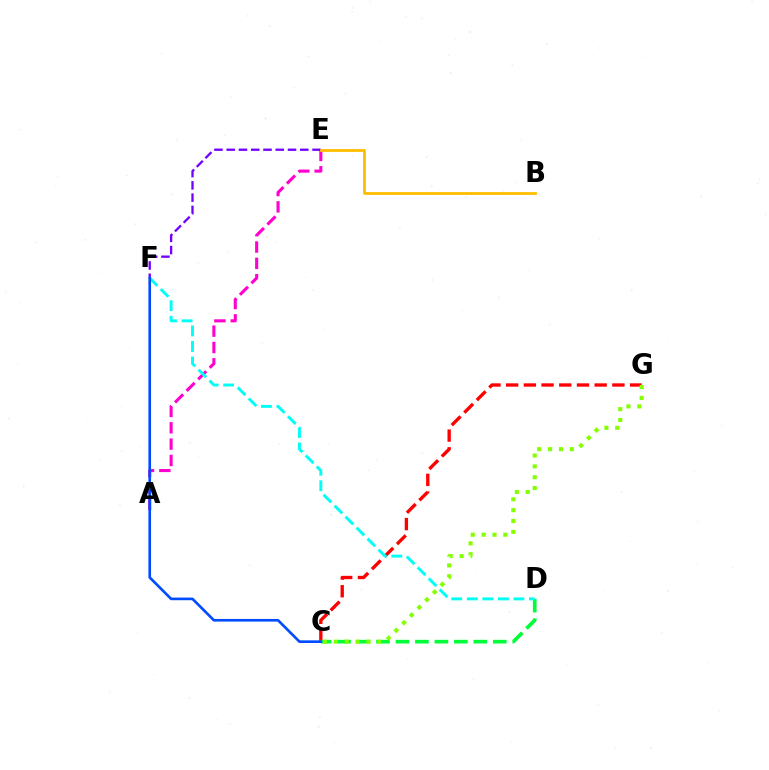{('A', 'E'): [{'color': '#ff00cf', 'line_style': 'dashed', 'thickness': 2.22}], ('C', 'G'): [{'color': '#ff0000', 'line_style': 'dashed', 'thickness': 2.41}, {'color': '#84ff00', 'line_style': 'dotted', 'thickness': 2.95}], ('C', 'D'): [{'color': '#00ff39', 'line_style': 'dashed', 'thickness': 2.64}], ('D', 'F'): [{'color': '#00fff6', 'line_style': 'dashed', 'thickness': 2.11}], ('E', 'F'): [{'color': '#7200ff', 'line_style': 'dashed', 'thickness': 1.67}], ('B', 'E'): [{'color': '#ffbd00', 'line_style': 'solid', 'thickness': 2.01}], ('C', 'F'): [{'color': '#004bff', 'line_style': 'solid', 'thickness': 1.9}]}